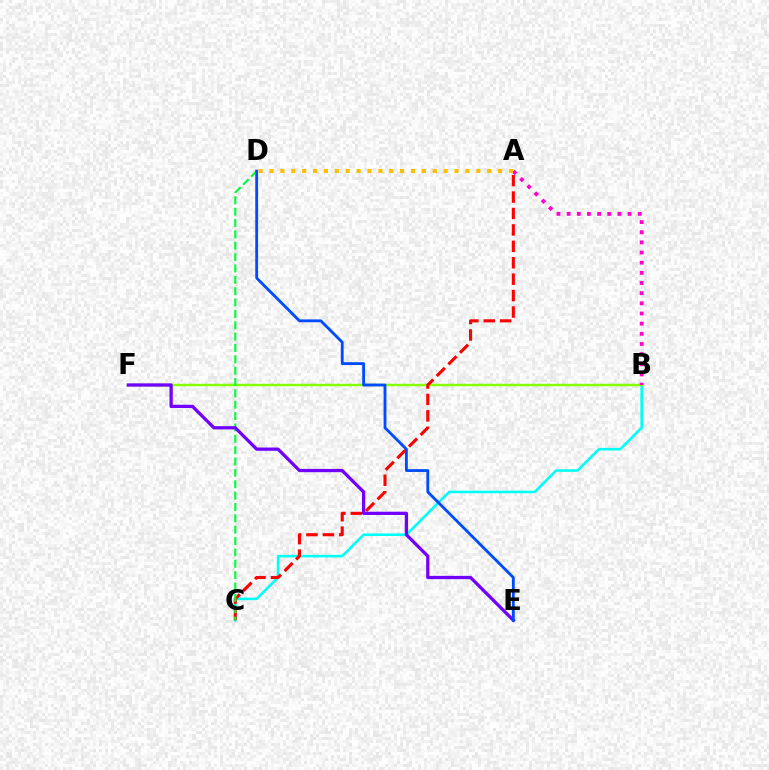{('B', 'C'): [{'color': '#00fff6', 'line_style': 'solid', 'thickness': 1.85}], ('B', 'F'): [{'color': '#84ff00', 'line_style': 'solid', 'thickness': 1.75}], ('A', 'B'): [{'color': '#ff00cf', 'line_style': 'dotted', 'thickness': 2.76}], ('A', 'C'): [{'color': '#ff0000', 'line_style': 'dashed', 'thickness': 2.23}], ('C', 'D'): [{'color': '#00ff39', 'line_style': 'dashed', 'thickness': 1.54}], ('A', 'D'): [{'color': '#ffbd00', 'line_style': 'dotted', 'thickness': 2.96}], ('E', 'F'): [{'color': '#7200ff', 'line_style': 'solid', 'thickness': 2.35}], ('D', 'E'): [{'color': '#004bff', 'line_style': 'solid', 'thickness': 2.04}]}